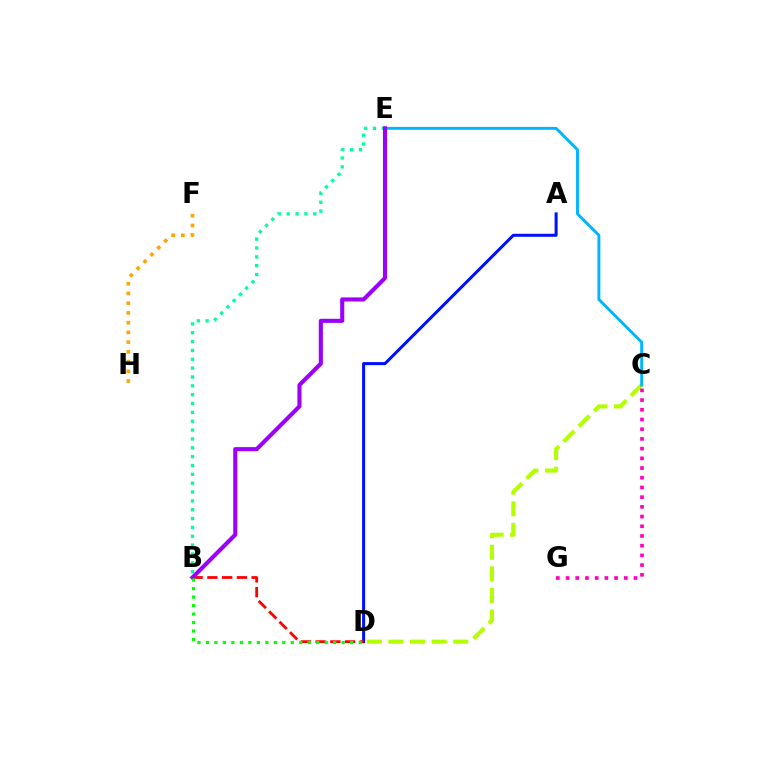{('C', 'D'): [{'color': '#b3ff00', 'line_style': 'dashed', 'thickness': 2.94}], ('C', 'G'): [{'color': '#ff00bd', 'line_style': 'dotted', 'thickness': 2.64}], ('B', 'E'): [{'color': '#00ff9d', 'line_style': 'dotted', 'thickness': 2.4}, {'color': '#9b00ff', 'line_style': 'solid', 'thickness': 2.96}], ('F', 'H'): [{'color': '#ffa500', 'line_style': 'dotted', 'thickness': 2.64}], ('A', 'D'): [{'color': '#0010ff', 'line_style': 'solid', 'thickness': 2.18}], ('C', 'E'): [{'color': '#00b5ff', 'line_style': 'solid', 'thickness': 2.09}], ('B', 'D'): [{'color': '#ff0000', 'line_style': 'dashed', 'thickness': 2.0}, {'color': '#08ff00', 'line_style': 'dotted', 'thickness': 2.3}]}